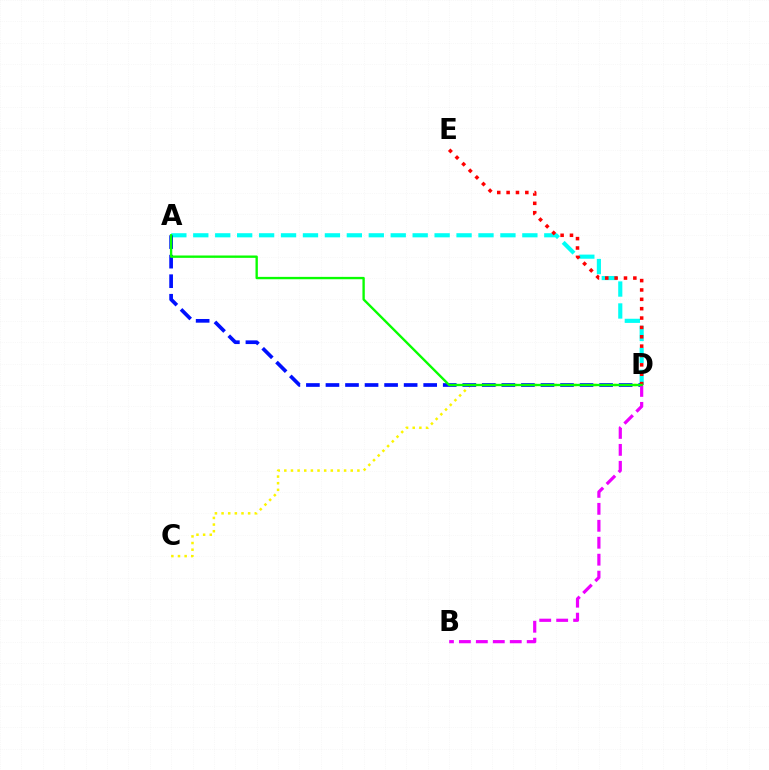{('A', 'D'): [{'color': '#00fff6', 'line_style': 'dashed', 'thickness': 2.98}, {'color': '#0010ff', 'line_style': 'dashed', 'thickness': 2.66}, {'color': '#08ff00', 'line_style': 'solid', 'thickness': 1.7}], ('C', 'D'): [{'color': '#fcf500', 'line_style': 'dotted', 'thickness': 1.8}], ('B', 'D'): [{'color': '#ee00ff', 'line_style': 'dashed', 'thickness': 2.3}], ('D', 'E'): [{'color': '#ff0000', 'line_style': 'dotted', 'thickness': 2.54}]}